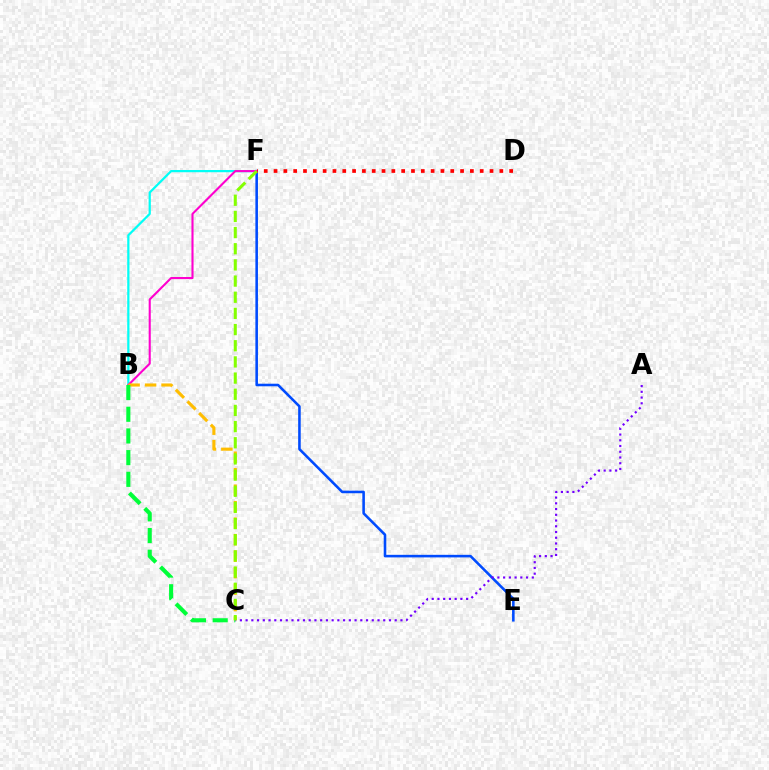{('E', 'F'): [{'color': '#004bff', 'line_style': 'solid', 'thickness': 1.85}], ('A', 'C'): [{'color': '#7200ff', 'line_style': 'dotted', 'thickness': 1.56}], ('B', 'F'): [{'color': '#00fff6', 'line_style': 'solid', 'thickness': 1.61}, {'color': '#ff00cf', 'line_style': 'solid', 'thickness': 1.51}], ('B', 'C'): [{'color': '#ffbd00', 'line_style': 'dashed', 'thickness': 2.24}, {'color': '#00ff39', 'line_style': 'dashed', 'thickness': 2.95}], ('D', 'F'): [{'color': '#ff0000', 'line_style': 'dotted', 'thickness': 2.67}], ('C', 'F'): [{'color': '#84ff00', 'line_style': 'dashed', 'thickness': 2.2}]}